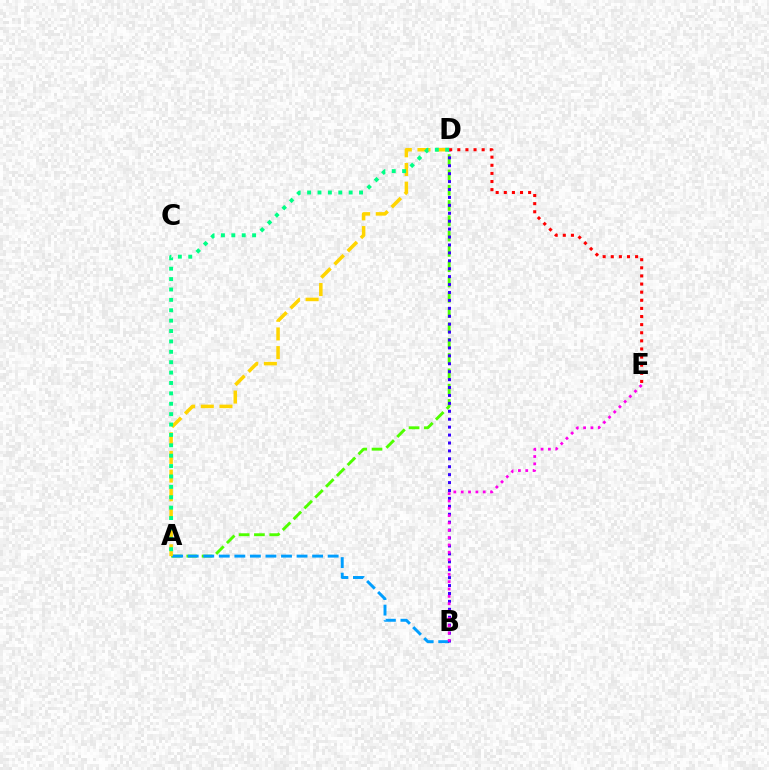{('A', 'D'): [{'color': '#4fff00', 'line_style': 'dashed', 'thickness': 2.08}, {'color': '#ffd500', 'line_style': 'dashed', 'thickness': 2.54}, {'color': '#00ff86', 'line_style': 'dotted', 'thickness': 2.82}], ('A', 'B'): [{'color': '#009eff', 'line_style': 'dashed', 'thickness': 2.11}], ('B', 'D'): [{'color': '#3700ff', 'line_style': 'dotted', 'thickness': 2.15}], ('B', 'E'): [{'color': '#ff00ed', 'line_style': 'dotted', 'thickness': 1.99}], ('D', 'E'): [{'color': '#ff0000', 'line_style': 'dotted', 'thickness': 2.2}]}